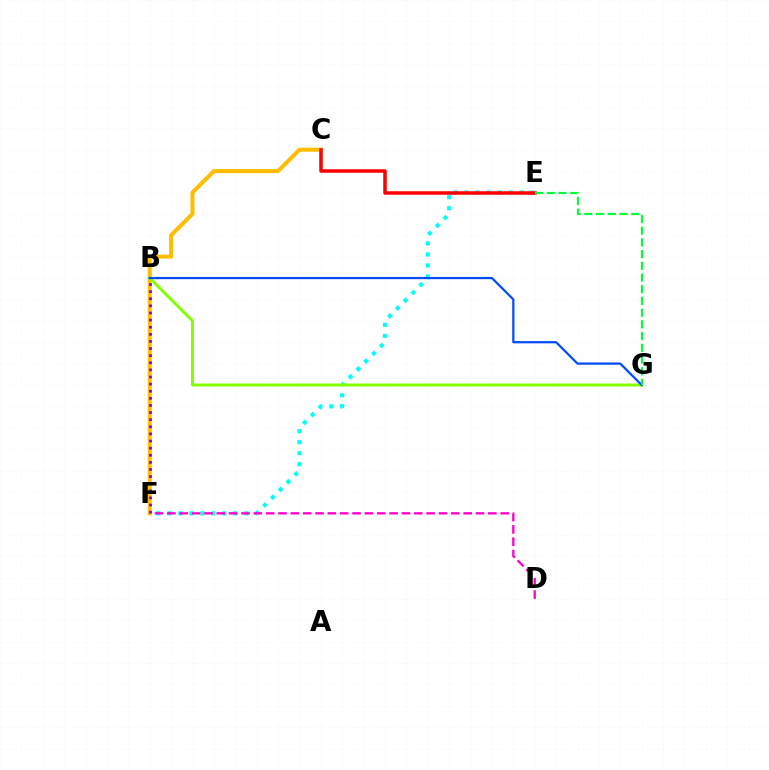{('E', 'F'): [{'color': '#00fff6', 'line_style': 'dotted', 'thickness': 2.99}], ('D', 'F'): [{'color': '#ff00cf', 'line_style': 'dashed', 'thickness': 1.68}], ('C', 'F'): [{'color': '#ffbd00', 'line_style': 'solid', 'thickness': 2.91}], ('C', 'E'): [{'color': '#ff0000', 'line_style': 'solid', 'thickness': 2.53}], ('B', 'F'): [{'color': '#7200ff', 'line_style': 'dotted', 'thickness': 1.93}], ('B', 'G'): [{'color': '#84ff00', 'line_style': 'solid', 'thickness': 2.14}, {'color': '#004bff', 'line_style': 'solid', 'thickness': 1.6}], ('E', 'G'): [{'color': '#00ff39', 'line_style': 'dashed', 'thickness': 1.59}]}